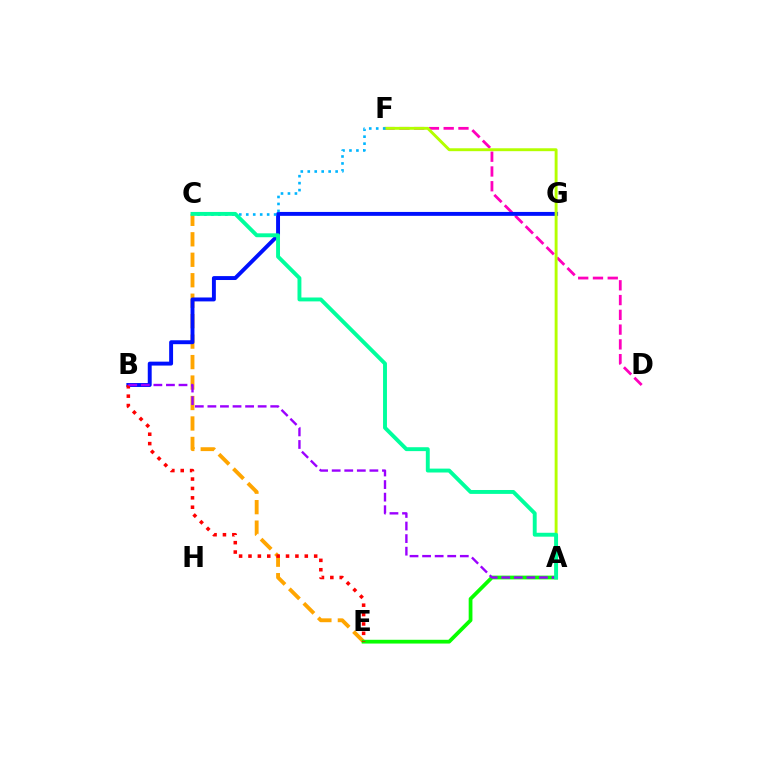{('D', 'F'): [{'color': '#ff00bd', 'line_style': 'dashed', 'thickness': 2.01}], ('C', 'E'): [{'color': '#ffa500', 'line_style': 'dashed', 'thickness': 2.78}], ('B', 'G'): [{'color': '#0010ff', 'line_style': 'solid', 'thickness': 2.82}], ('A', 'F'): [{'color': '#b3ff00', 'line_style': 'solid', 'thickness': 2.09}], ('A', 'E'): [{'color': '#08ff00', 'line_style': 'solid', 'thickness': 2.71}], ('B', 'E'): [{'color': '#ff0000', 'line_style': 'dotted', 'thickness': 2.55}], ('A', 'B'): [{'color': '#9b00ff', 'line_style': 'dashed', 'thickness': 1.71}], ('C', 'F'): [{'color': '#00b5ff', 'line_style': 'dotted', 'thickness': 1.89}], ('A', 'C'): [{'color': '#00ff9d', 'line_style': 'solid', 'thickness': 2.81}]}